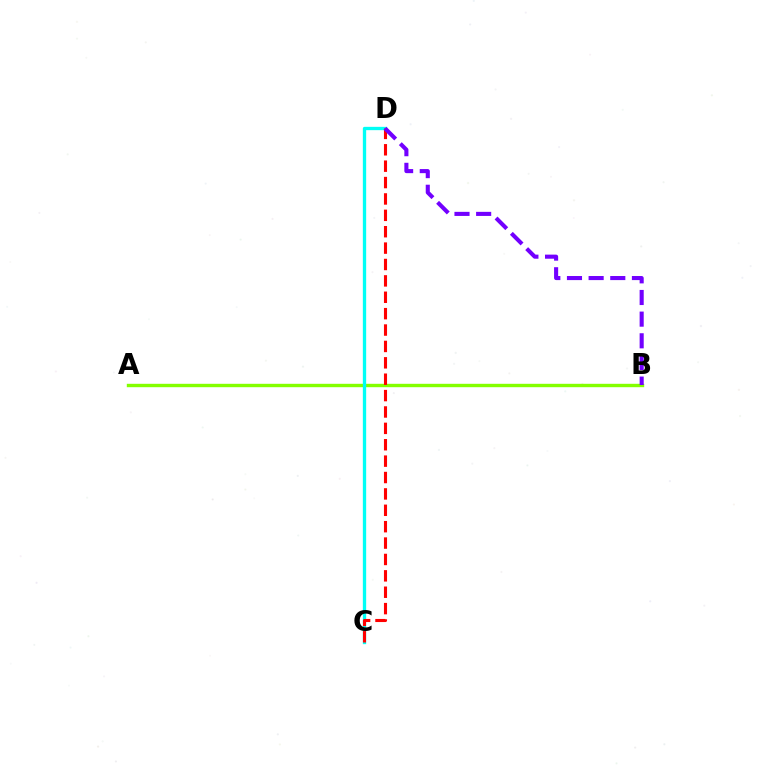{('A', 'B'): [{'color': '#84ff00', 'line_style': 'solid', 'thickness': 2.44}], ('C', 'D'): [{'color': '#00fff6', 'line_style': 'solid', 'thickness': 2.39}, {'color': '#ff0000', 'line_style': 'dashed', 'thickness': 2.23}], ('B', 'D'): [{'color': '#7200ff', 'line_style': 'dashed', 'thickness': 2.94}]}